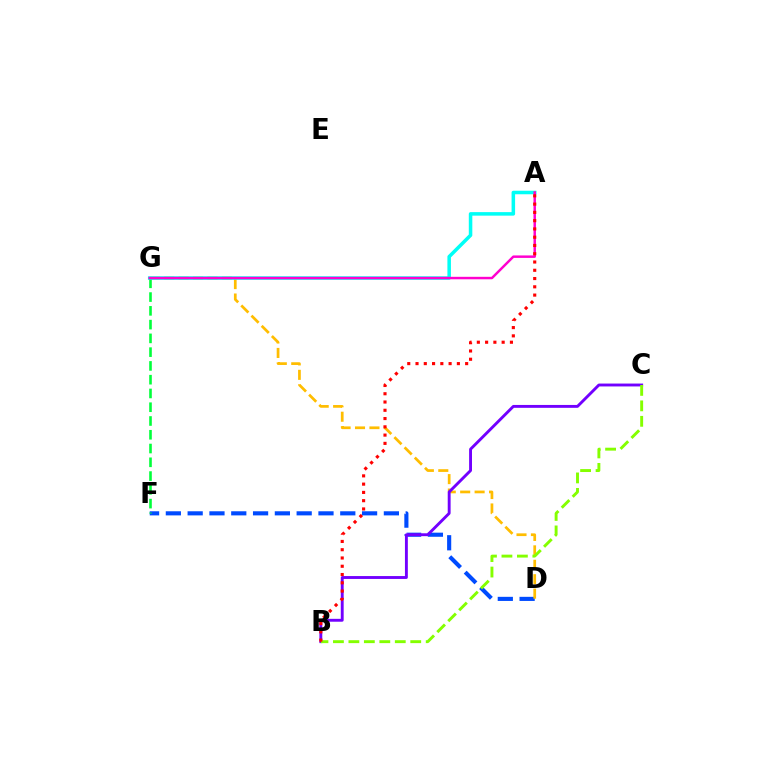{('D', 'F'): [{'color': '#004bff', 'line_style': 'dashed', 'thickness': 2.96}], ('D', 'G'): [{'color': '#ffbd00', 'line_style': 'dashed', 'thickness': 1.96}], ('F', 'G'): [{'color': '#00ff39', 'line_style': 'dashed', 'thickness': 1.87}], ('A', 'G'): [{'color': '#00fff6', 'line_style': 'solid', 'thickness': 2.54}, {'color': '#ff00cf', 'line_style': 'solid', 'thickness': 1.78}], ('B', 'C'): [{'color': '#7200ff', 'line_style': 'solid', 'thickness': 2.08}, {'color': '#84ff00', 'line_style': 'dashed', 'thickness': 2.1}], ('A', 'B'): [{'color': '#ff0000', 'line_style': 'dotted', 'thickness': 2.25}]}